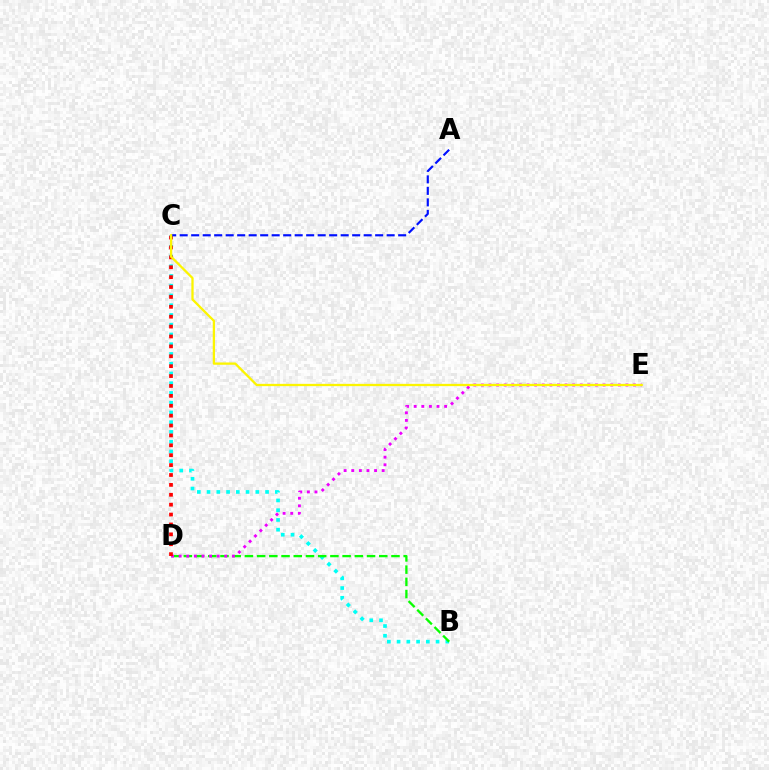{('B', 'C'): [{'color': '#00fff6', 'line_style': 'dotted', 'thickness': 2.65}], ('B', 'D'): [{'color': '#08ff00', 'line_style': 'dashed', 'thickness': 1.66}], ('D', 'E'): [{'color': '#ee00ff', 'line_style': 'dotted', 'thickness': 2.07}], ('C', 'D'): [{'color': '#ff0000', 'line_style': 'dotted', 'thickness': 2.69}], ('A', 'C'): [{'color': '#0010ff', 'line_style': 'dashed', 'thickness': 1.56}], ('C', 'E'): [{'color': '#fcf500', 'line_style': 'solid', 'thickness': 1.65}]}